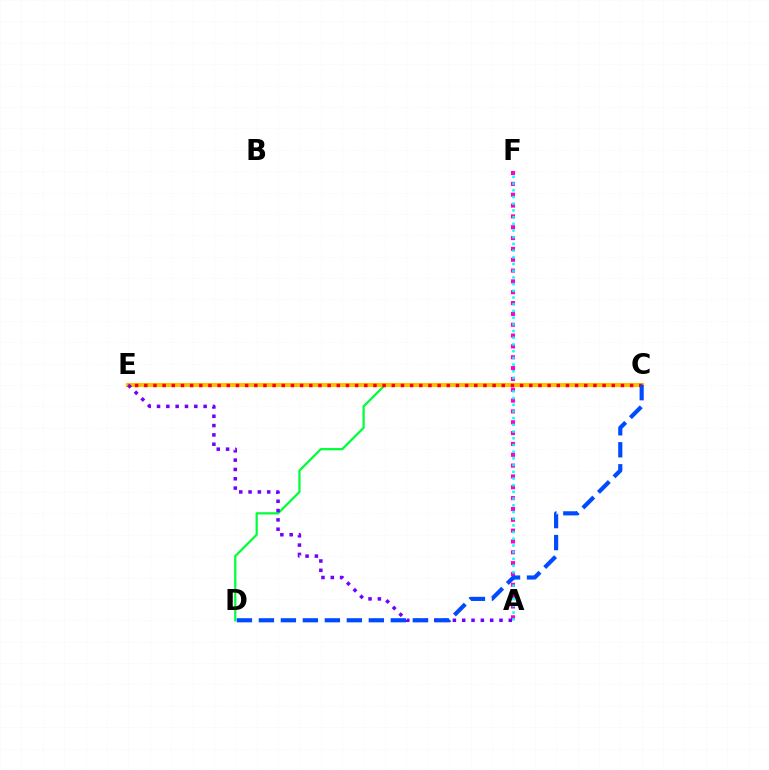{('C', 'E'): [{'color': '#84ff00', 'line_style': 'dashed', 'thickness': 2.77}, {'color': '#ffbd00', 'line_style': 'solid', 'thickness': 2.91}, {'color': '#ff0000', 'line_style': 'dotted', 'thickness': 2.49}], ('A', 'F'): [{'color': '#ff00cf', 'line_style': 'dotted', 'thickness': 2.94}, {'color': '#00fff6', 'line_style': 'dotted', 'thickness': 1.82}], ('C', 'D'): [{'color': '#00ff39', 'line_style': 'solid', 'thickness': 1.62}, {'color': '#004bff', 'line_style': 'dashed', 'thickness': 2.99}], ('A', 'E'): [{'color': '#7200ff', 'line_style': 'dotted', 'thickness': 2.53}]}